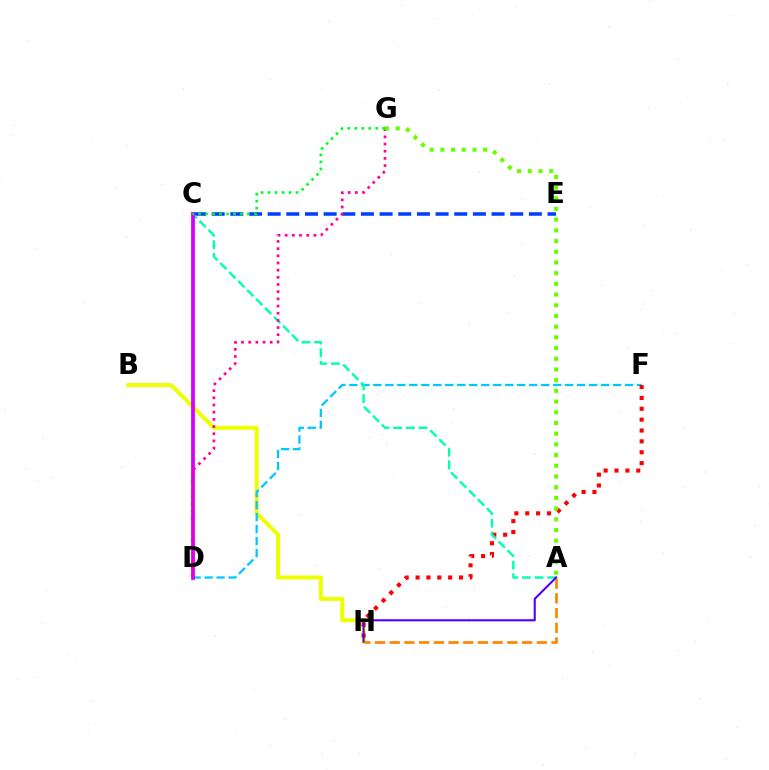{('B', 'H'): [{'color': '#eeff00', 'line_style': 'solid', 'thickness': 2.88}], ('D', 'F'): [{'color': '#00c7ff', 'line_style': 'dashed', 'thickness': 1.63}], ('F', 'H'): [{'color': '#ff0000', 'line_style': 'dotted', 'thickness': 2.95}], ('A', 'H'): [{'color': '#ff8800', 'line_style': 'dashed', 'thickness': 2.0}, {'color': '#4f00ff', 'line_style': 'solid', 'thickness': 1.51}], ('C', 'E'): [{'color': '#003fff', 'line_style': 'dashed', 'thickness': 2.53}], ('A', 'C'): [{'color': '#00ffaf', 'line_style': 'dashed', 'thickness': 1.72}], ('C', 'D'): [{'color': '#d600ff', 'line_style': 'solid', 'thickness': 2.73}], ('D', 'G'): [{'color': '#ff00a0', 'line_style': 'dotted', 'thickness': 1.95}], ('C', 'G'): [{'color': '#00ff27', 'line_style': 'dotted', 'thickness': 1.9}], ('A', 'G'): [{'color': '#66ff00', 'line_style': 'dotted', 'thickness': 2.91}]}